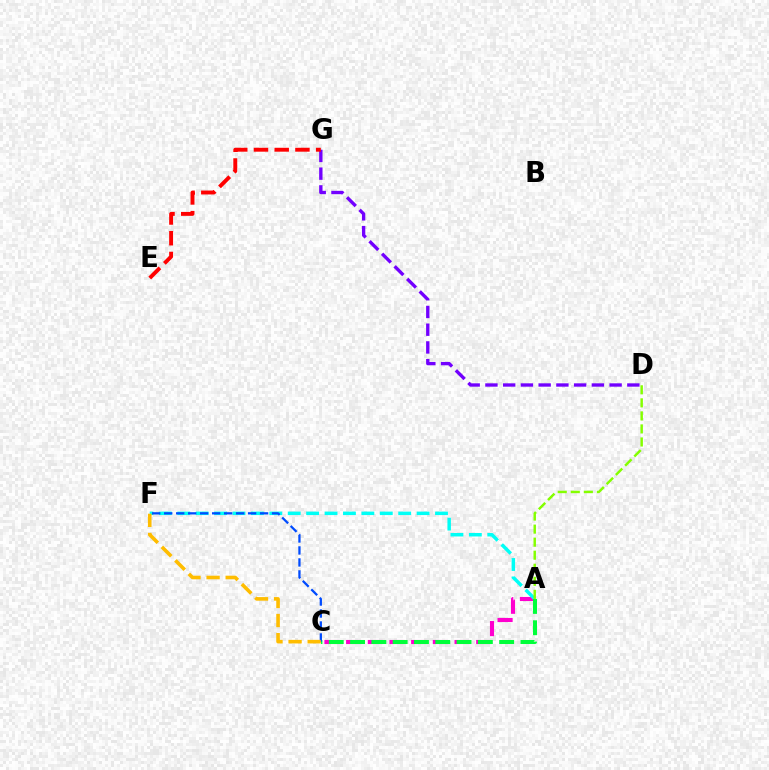{('D', 'G'): [{'color': '#7200ff', 'line_style': 'dashed', 'thickness': 2.41}], ('A', 'C'): [{'color': '#ff00cf', 'line_style': 'dashed', 'thickness': 2.94}, {'color': '#00ff39', 'line_style': 'dashed', 'thickness': 2.89}], ('E', 'G'): [{'color': '#ff0000', 'line_style': 'dashed', 'thickness': 2.82}], ('A', 'F'): [{'color': '#00fff6', 'line_style': 'dashed', 'thickness': 2.5}], ('C', 'F'): [{'color': '#004bff', 'line_style': 'dashed', 'thickness': 1.63}, {'color': '#ffbd00', 'line_style': 'dashed', 'thickness': 2.59}], ('A', 'D'): [{'color': '#84ff00', 'line_style': 'dashed', 'thickness': 1.77}]}